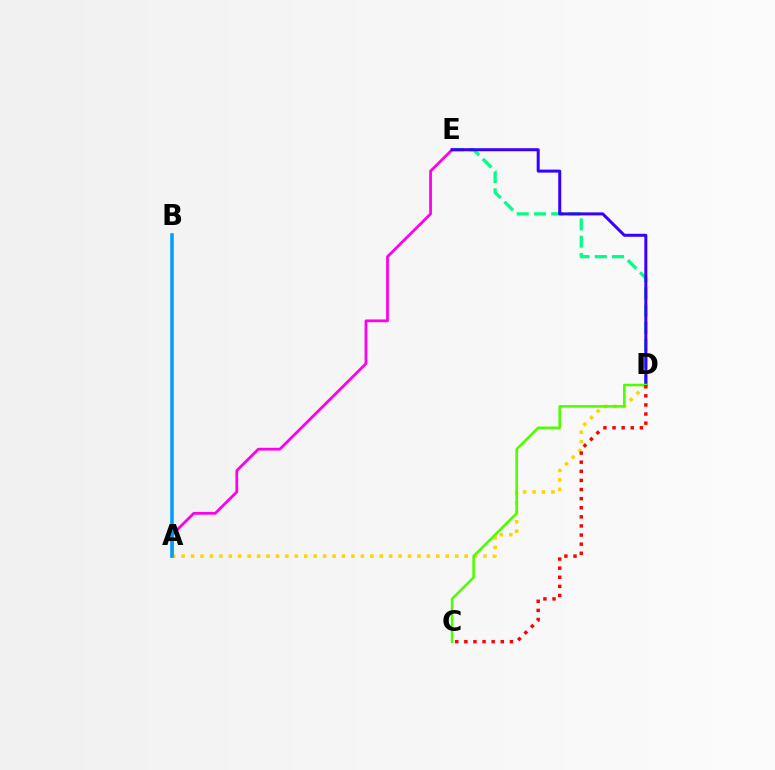{('D', 'E'): [{'color': '#00ff86', 'line_style': 'dashed', 'thickness': 2.35}, {'color': '#3700ff', 'line_style': 'solid', 'thickness': 2.16}], ('A', 'E'): [{'color': '#ff00ed', 'line_style': 'solid', 'thickness': 2.0}], ('A', 'D'): [{'color': '#ffd500', 'line_style': 'dotted', 'thickness': 2.56}], ('C', 'D'): [{'color': '#4fff00', 'line_style': 'solid', 'thickness': 1.85}, {'color': '#ff0000', 'line_style': 'dotted', 'thickness': 2.47}], ('A', 'B'): [{'color': '#009eff', 'line_style': 'solid', 'thickness': 2.57}]}